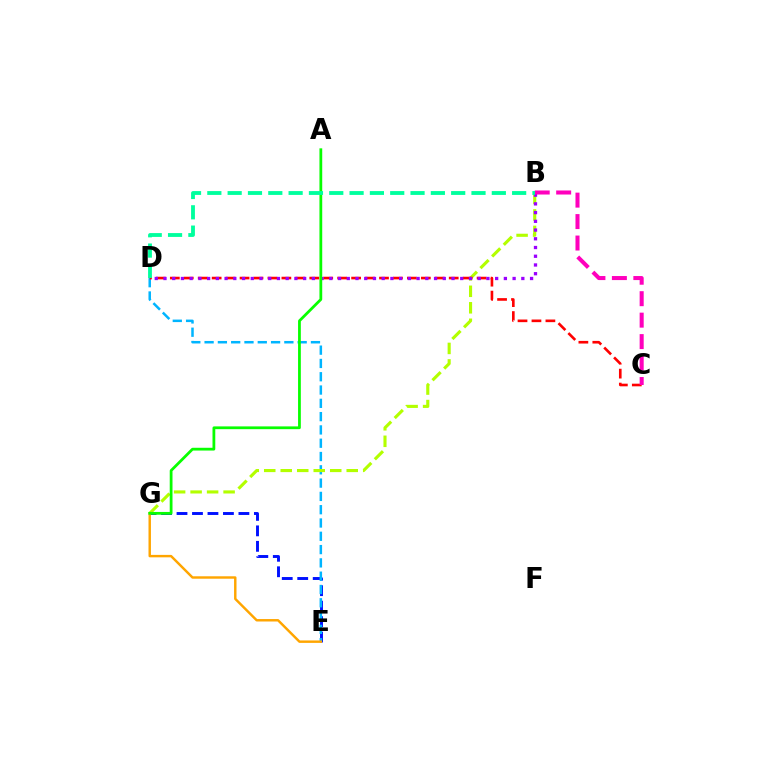{('E', 'G'): [{'color': '#0010ff', 'line_style': 'dashed', 'thickness': 2.1}, {'color': '#ffa500', 'line_style': 'solid', 'thickness': 1.76}], ('D', 'E'): [{'color': '#00b5ff', 'line_style': 'dashed', 'thickness': 1.81}], ('B', 'G'): [{'color': '#b3ff00', 'line_style': 'dashed', 'thickness': 2.24}], ('C', 'D'): [{'color': '#ff0000', 'line_style': 'dashed', 'thickness': 1.89}], ('B', 'D'): [{'color': '#9b00ff', 'line_style': 'dotted', 'thickness': 2.37}, {'color': '#00ff9d', 'line_style': 'dashed', 'thickness': 2.76}], ('B', 'C'): [{'color': '#ff00bd', 'line_style': 'dashed', 'thickness': 2.91}], ('A', 'G'): [{'color': '#08ff00', 'line_style': 'solid', 'thickness': 2.0}]}